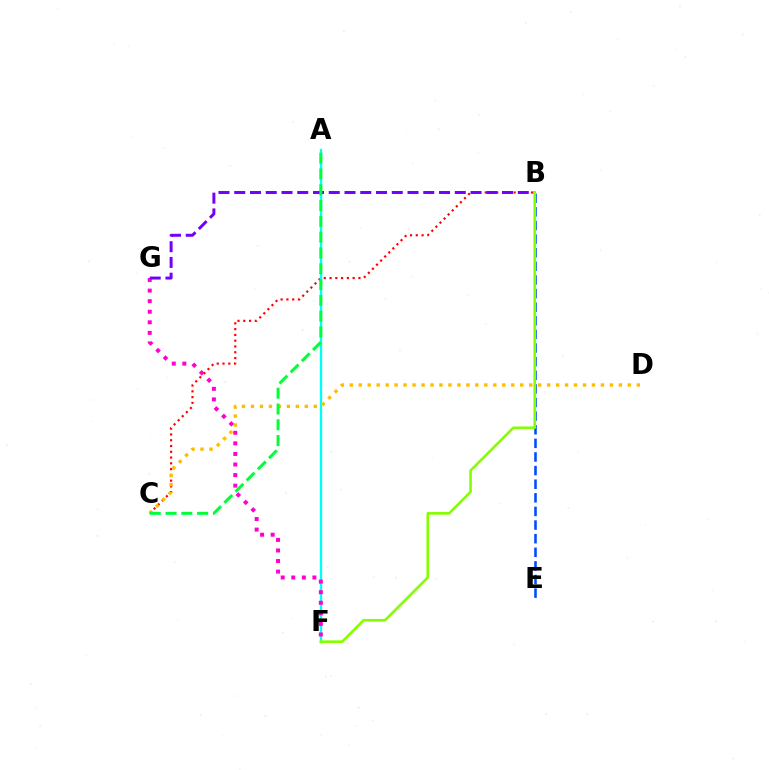{('B', 'C'): [{'color': '#ff0000', 'line_style': 'dotted', 'thickness': 1.57}], ('A', 'F'): [{'color': '#00fff6', 'line_style': 'solid', 'thickness': 1.69}], ('C', 'D'): [{'color': '#ffbd00', 'line_style': 'dotted', 'thickness': 2.44}], ('F', 'G'): [{'color': '#ff00cf', 'line_style': 'dotted', 'thickness': 2.87}], ('B', 'E'): [{'color': '#004bff', 'line_style': 'dashed', 'thickness': 1.85}], ('B', 'G'): [{'color': '#7200ff', 'line_style': 'dashed', 'thickness': 2.14}], ('B', 'F'): [{'color': '#84ff00', 'line_style': 'solid', 'thickness': 1.89}], ('A', 'C'): [{'color': '#00ff39', 'line_style': 'dashed', 'thickness': 2.15}]}